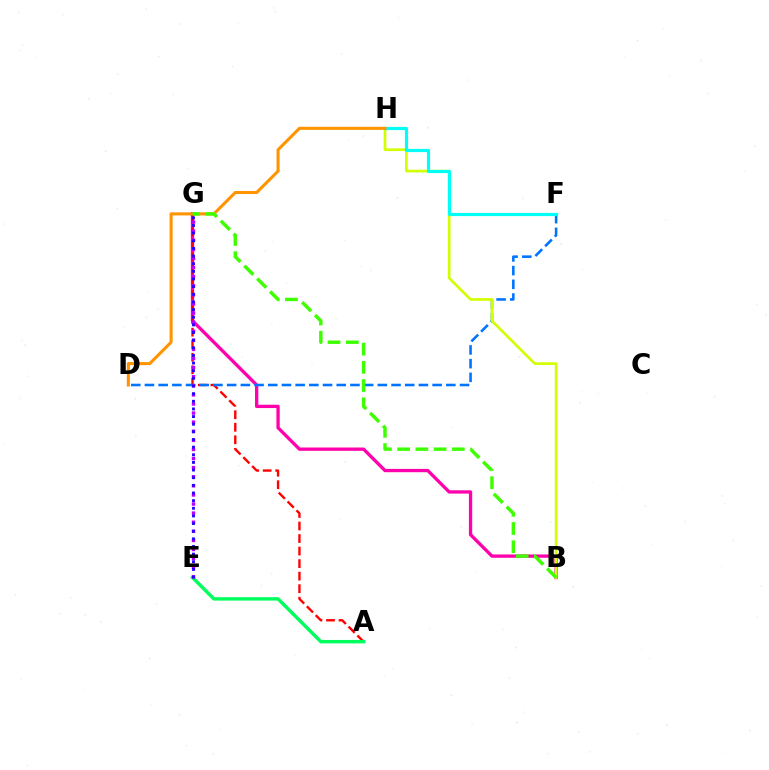{('B', 'G'): [{'color': '#ff00ac', 'line_style': 'solid', 'thickness': 2.39}, {'color': '#3dff00', 'line_style': 'dashed', 'thickness': 2.48}], ('A', 'G'): [{'color': '#ff0000', 'line_style': 'dashed', 'thickness': 1.7}], ('D', 'F'): [{'color': '#0074ff', 'line_style': 'dashed', 'thickness': 1.86}], ('A', 'E'): [{'color': '#00ff5c', 'line_style': 'solid', 'thickness': 2.47}], ('E', 'G'): [{'color': '#b900ff', 'line_style': 'dotted', 'thickness': 2.47}, {'color': '#2500ff', 'line_style': 'dotted', 'thickness': 2.08}], ('B', 'H'): [{'color': '#d1ff00', 'line_style': 'solid', 'thickness': 1.93}], ('F', 'H'): [{'color': '#00fff6', 'line_style': 'solid', 'thickness': 2.29}], ('D', 'H'): [{'color': '#ff9400', 'line_style': 'solid', 'thickness': 2.21}]}